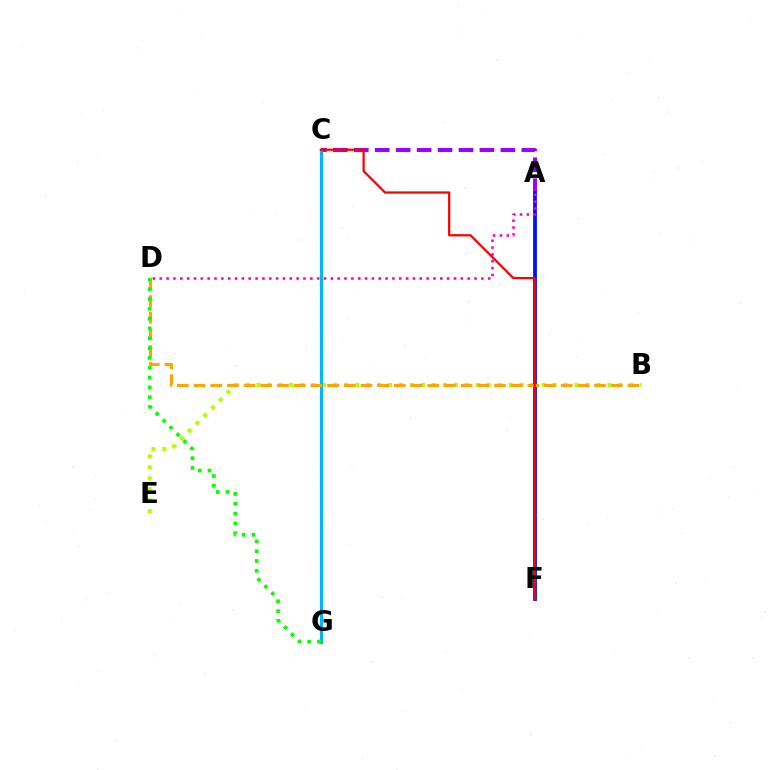{('C', 'G'): [{'color': '#00ff9d', 'line_style': 'dotted', 'thickness': 2.41}, {'color': '#00b5ff', 'line_style': 'solid', 'thickness': 2.17}], ('A', 'C'): [{'color': '#9b00ff', 'line_style': 'dashed', 'thickness': 2.84}], ('B', 'E'): [{'color': '#b3ff00', 'line_style': 'dotted', 'thickness': 2.98}], ('A', 'F'): [{'color': '#0010ff', 'line_style': 'solid', 'thickness': 2.73}], ('B', 'D'): [{'color': '#ffa500', 'line_style': 'dashed', 'thickness': 2.27}], ('D', 'G'): [{'color': '#08ff00', 'line_style': 'dotted', 'thickness': 2.67}], ('A', 'D'): [{'color': '#ff00bd', 'line_style': 'dotted', 'thickness': 1.86}], ('C', 'F'): [{'color': '#ff0000', 'line_style': 'solid', 'thickness': 1.61}]}